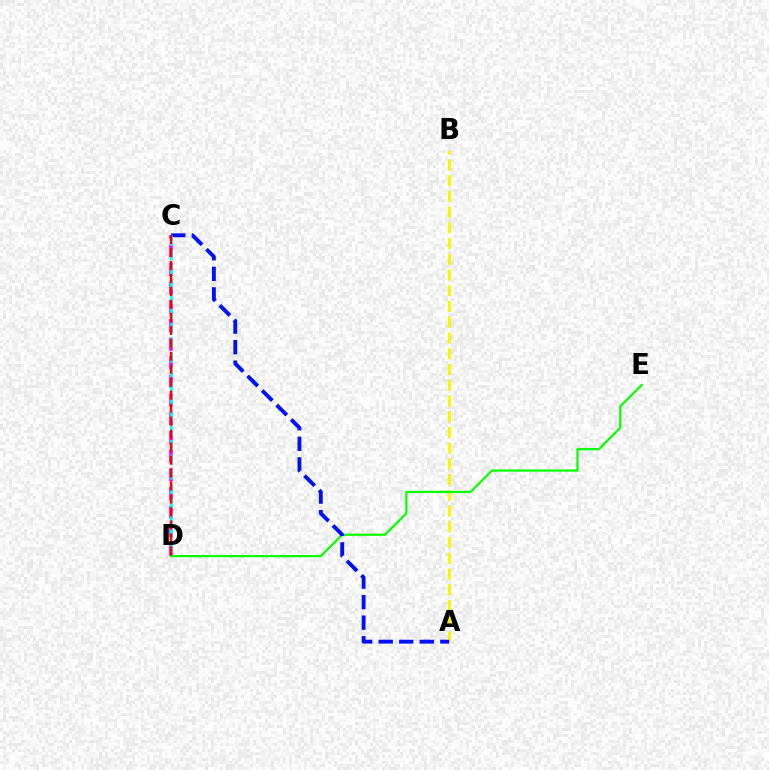{('A', 'B'): [{'color': '#fcf500', 'line_style': 'dashed', 'thickness': 2.14}], ('C', 'D'): [{'color': '#ee00ff', 'line_style': 'dashed', 'thickness': 2.53}, {'color': '#00fff6', 'line_style': 'dashed', 'thickness': 1.99}, {'color': '#ff0000', 'line_style': 'dashed', 'thickness': 1.76}], ('D', 'E'): [{'color': '#08ff00', 'line_style': 'solid', 'thickness': 1.6}], ('A', 'C'): [{'color': '#0010ff', 'line_style': 'dashed', 'thickness': 2.79}]}